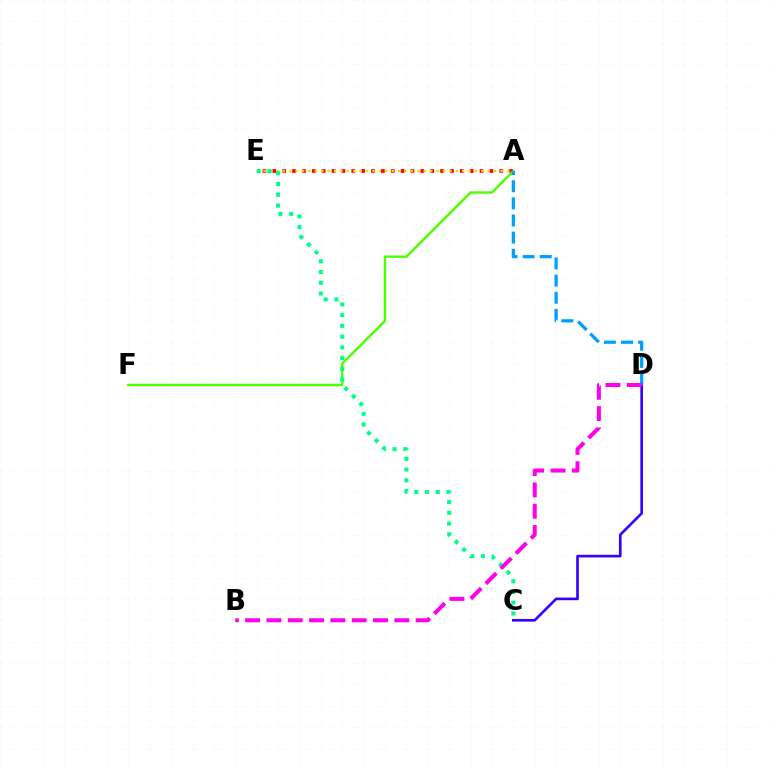{('C', 'D'): [{'color': '#3700ff', 'line_style': 'solid', 'thickness': 1.91}], ('A', 'E'): [{'color': '#ff0000', 'line_style': 'dotted', 'thickness': 2.68}, {'color': '#ffd500', 'line_style': 'dotted', 'thickness': 1.74}], ('A', 'F'): [{'color': '#4fff00', 'line_style': 'solid', 'thickness': 1.76}], ('C', 'E'): [{'color': '#00ff86', 'line_style': 'dotted', 'thickness': 2.92}], ('A', 'D'): [{'color': '#009eff', 'line_style': 'dashed', 'thickness': 2.33}], ('B', 'D'): [{'color': '#ff00ed', 'line_style': 'dashed', 'thickness': 2.9}]}